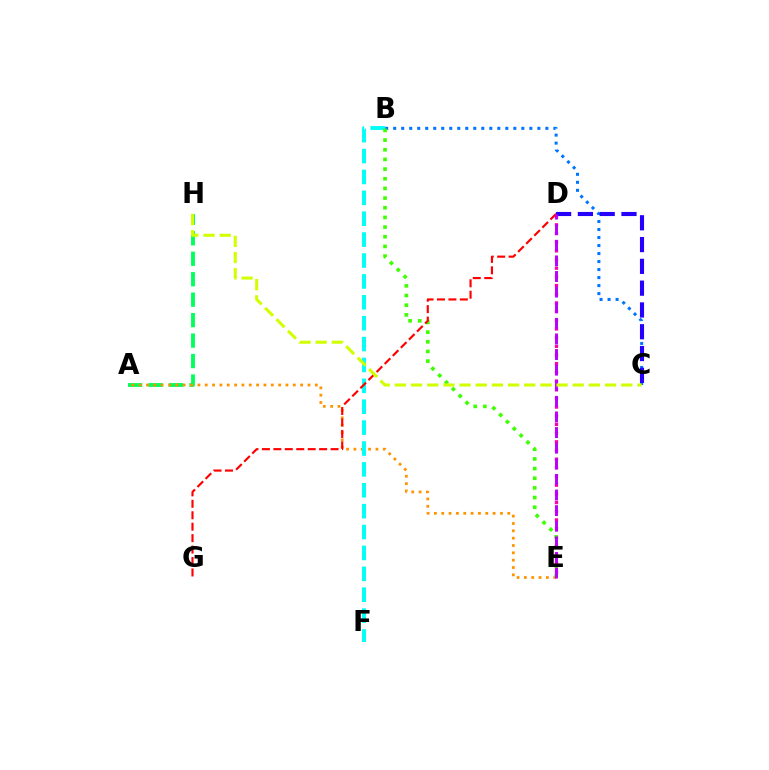{('B', 'C'): [{'color': '#0074ff', 'line_style': 'dotted', 'thickness': 2.18}], ('A', 'H'): [{'color': '#00ff5c', 'line_style': 'dashed', 'thickness': 2.78}], ('A', 'E'): [{'color': '#ff9400', 'line_style': 'dotted', 'thickness': 1.99}], ('D', 'E'): [{'color': '#ff00ac', 'line_style': 'dotted', 'thickness': 2.36}, {'color': '#b900ff', 'line_style': 'dashed', 'thickness': 2.12}], ('B', 'F'): [{'color': '#00fff6', 'line_style': 'dashed', 'thickness': 2.84}], ('C', 'D'): [{'color': '#2500ff', 'line_style': 'dashed', 'thickness': 2.96}], ('B', 'E'): [{'color': '#3dff00', 'line_style': 'dotted', 'thickness': 2.63}], ('D', 'G'): [{'color': '#ff0000', 'line_style': 'dashed', 'thickness': 1.55}], ('C', 'H'): [{'color': '#d1ff00', 'line_style': 'dashed', 'thickness': 2.2}]}